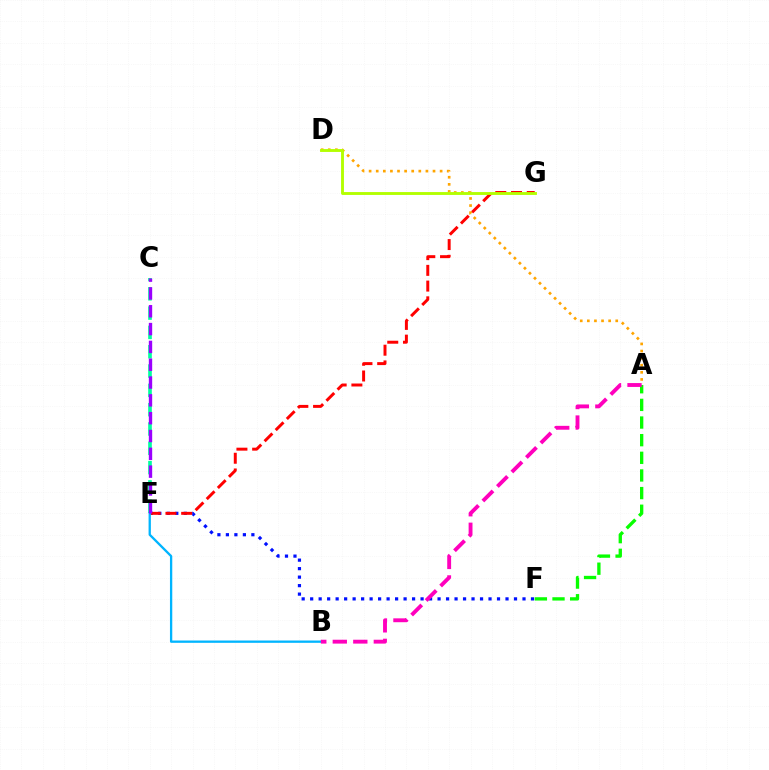{('E', 'F'): [{'color': '#0010ff', 'line_style': 'dotted', 'thickness': 2.31}], ('C', 'E'): [{'color': '#00ff9d', 'line_style': 'dashed', 'thickness': 2.62}, {'color': '#9b00ff', 'line_style': 'dashed', 'thickness': 2.42}], ('E', 'G'): [{'color': '#ff0000', 'line_style': 'dashed', 'thickness': 2.14}], ('A', 'D'): [{'color': '#ffa500', 'line_style': 'dotted', 'thickness': 1.93}], ('D', 'G'): [{'color': '#b3ff00', 'line_style': 'solid', 'thickness': 2.07}], ('A', 'F'): [{'color': '#08ff00', 'line_style': 'dashed', 'thickness': 2.4}], ('B', 'E'): [{'color': '#00b5ff', 'line_style': 'solid', 'thickness': 1.66}], ('A', 'B'): [{'color': '#ff00bd', 'line_style': 'dashed', 'thickness': 2.79}]}